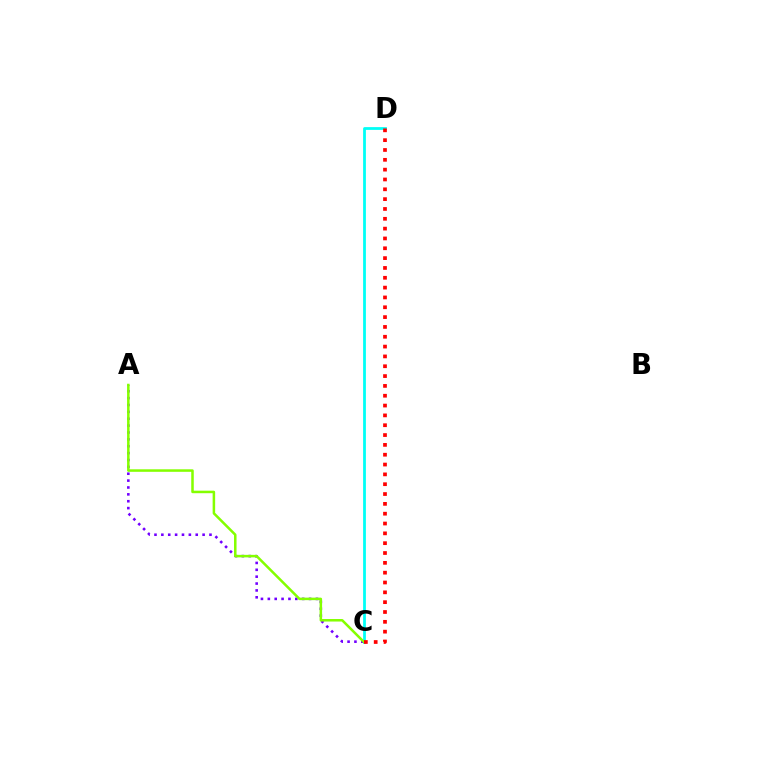{('C', 'D'): [{'color': '#00fff6', 'line_style': 'solid', 'thickness': 2.0}, {'color': '#ff0000', 'line_style': 'dotted', 'thickness': 2.67}], ('A', 'C'): [{'color': '#7200ff', 'line_style': 'dotted', 'thickness': 1.87}, {'color': '#84ff00', 'line_style': 'solid', 'thickness': 1.82}]}